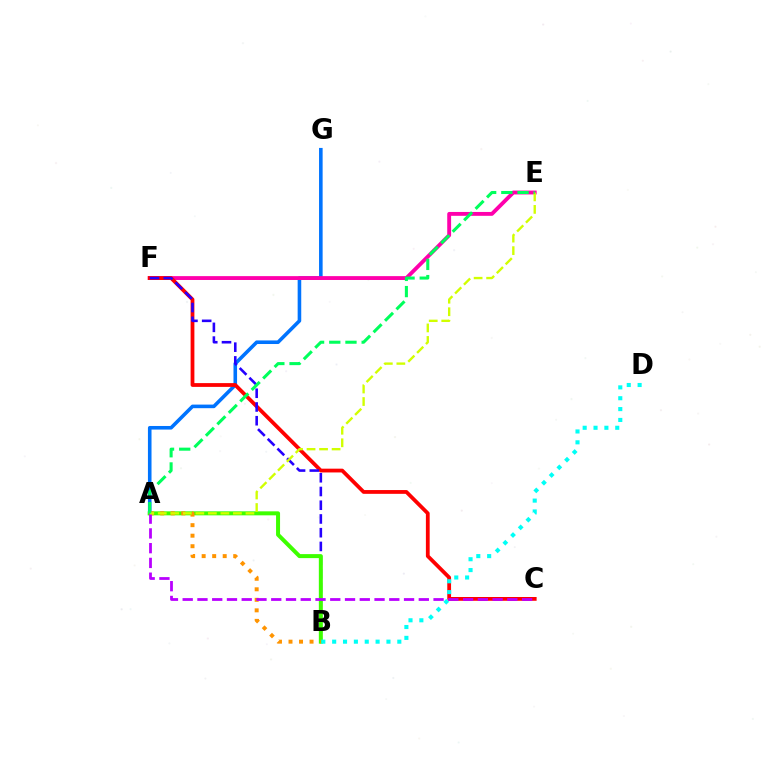{('A', 'G'): [{'color': '#0074ff', 'line_style': 'solid', 'thickness': 2.58}], ('E', 'F'): [{'color': '#ff00ac', 'line_style': 'solid', 'thickness': 2.78}], ('C', 'F'): [{'color': '#ff0000', 'line_style': 'solid', 'thickness': 2.72}], ('B', 'F'): [{'color': '#2500ff', 'line_style': 'dashed', 'thickness': 1.87}], ('A', 'B'): [{'color': '#3dff00', 'line_style': 'solid', 'thickness': 2.88}, {'color': '#ff9400', 'line_style': 'dotted', 'thickness': 2.86}], ('B', 'D'): [{'color': '#00fff6', 'line_style': 'dotted', 'thickness': 2.95}], ('A', 'C'): [{'color': '#b900ff', 'line_style': 'dashed', 'thickness': 2.0}], ('A', 'E'): [{'color': '#d1ff00', 'line_style': 'dashed', 'thickness': 1.7}, {'color': '#00ff5c', 'line_style': 'dashed', 'thickness': 2.2}]}